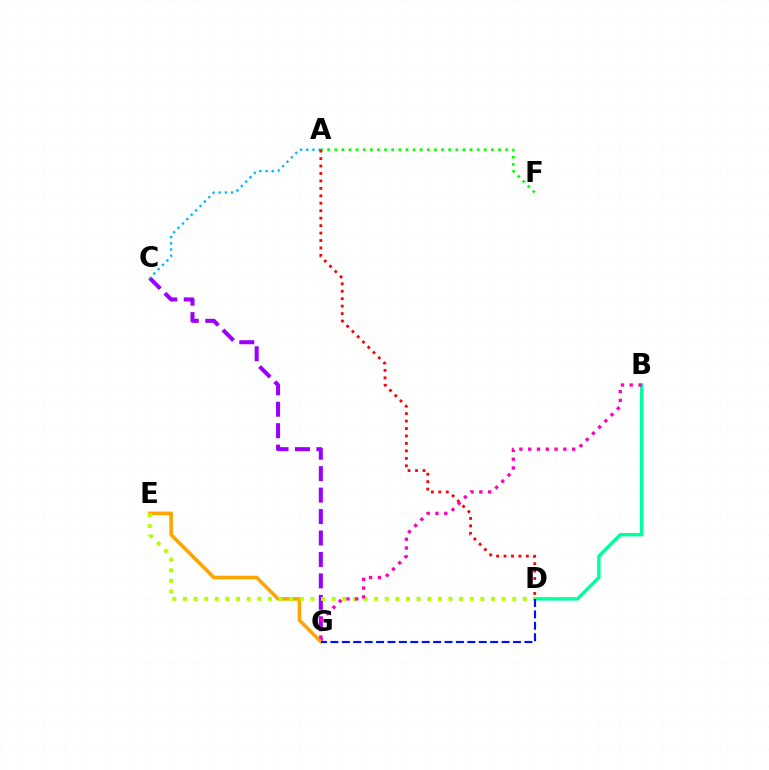{('C', 'G'): [{'color': '#9b00ff', 'line_style': 'dashed', 'thickness': 2.91}], ('A', 'F'): [{'color': '#08ff00', 'line_style': 'dotted', 'thickness': 1.93}], ('E', 'G'): [{'color': '#ffa500', 'line_style': 'solid', 'thickness': 2.6}], ('A', 'C'): [{'color': '#00b5ff', 'line_style': 'dotted', 'thickness': 1.68}], ('B', 'D'): [{'color': '#00ff9d', 'line_style': 'solid', 'thickness': 2.45}], ('D', 'E'): [{'color': '#b3ff00', 'line_style': 'dotted', 'thickness': 2.89}], ('A', 'D'): [{'color': '#ff0000', 'line_style': 'dotted', 'thickness': 2.02}], ('B', 'G'): [{'color': '#ff00bd', 'line_style': 'dotted', 'thickness': 2.39}], ('D', 'G'): [{'color': '#0010ff', 'line_style': 'dashed', 'thickness': 1.55}]}